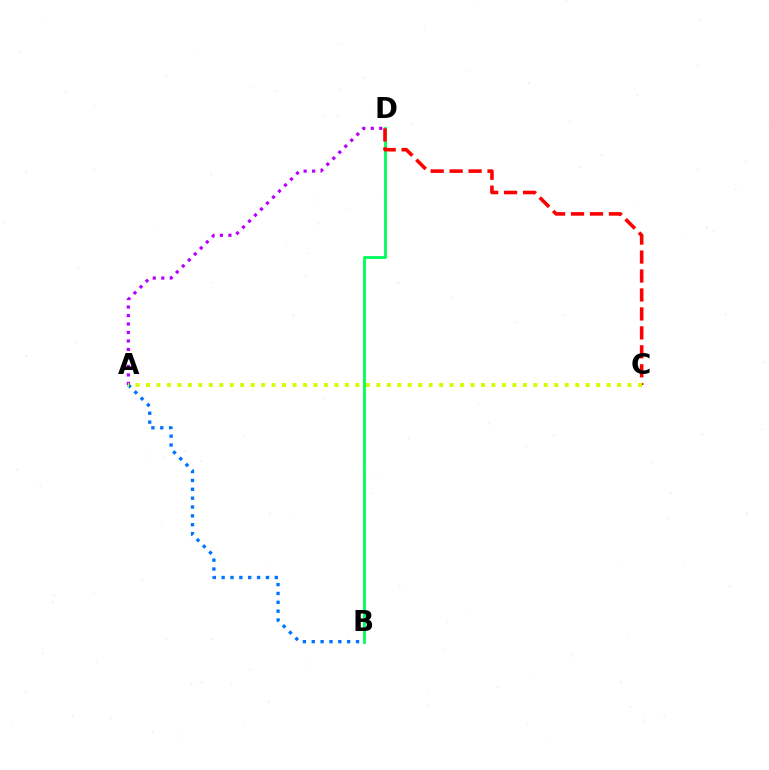{('B', 'D'): [{'color': '#00ff5c', 'line_style': 'solid', 'thickness': 2.04}], ('C', 'D'): [{'color': '#ff0000', 'line_style': 'dashed', 'thickness': 2.57}], ('A', 'D'): [{'color': '#b900ff', 'line_style': 'dotted', 'thickness': 2.31}], ('A', 'B'): [{'color': '#0074ff', 'line_style': 'dotted', 'thickness': 2.41}], ('A', 'C'): [{'color': '#d1ff00', 'line_style': 'dotted', 'thickness': 2.84}]}